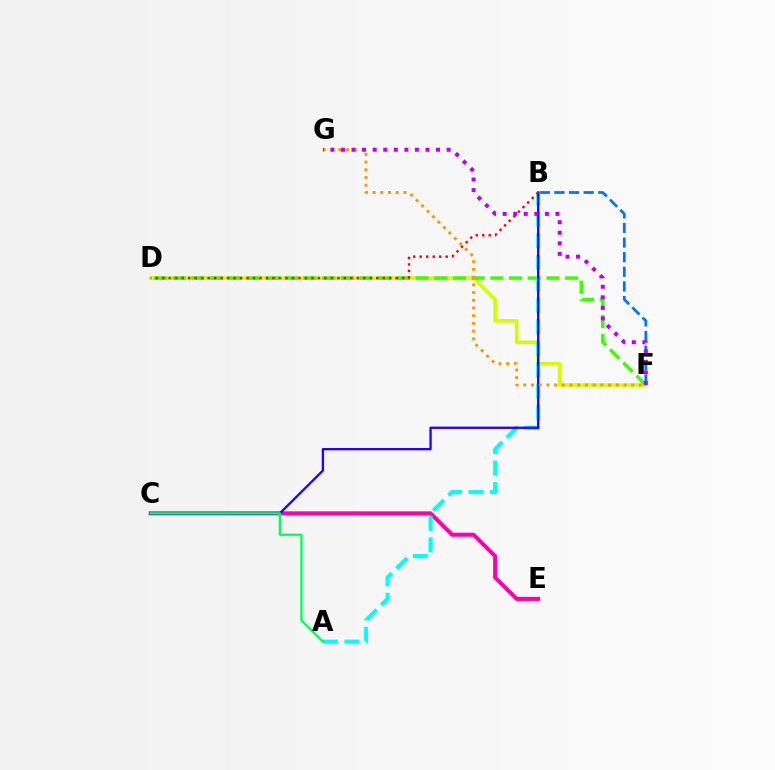{('B', 'F'): [{'color': '#0074ff', 'line_style': 'dashed', 'thickness': 1.99}], ('D', 'F'): [{'color': '#d1ff00', 'line_style': 'solid', 'thickness': 2.62}, {'color': '#3dff00', 'line_style': 'dashed', 'thickness': 2.54}], ('C', 'E'): [{'color': '#ff00ac', 'line_style': 'solid', 'thickness': 2.9}], ('A', 'B'): [{'color': '#00fff6', 'line_style': 'dashed', 'thickness': 2.92}], ('B', 'C'): [{'color': '#2500ff', 'line_style': 'solid', 'thickness': 1.68}], ('A', 'C'): [{'color': '#00ff5c', 'line_style': 'solid', 'thickness': 1.66}], ('F', 'G'): [{'color': '#ff9400', 'line_style': 'dotted', 'thickness': 2.09}, {'color': '#b900ff', 'line_style': 'dotted', 'thickness': 2.87}], ('B', 'D'): [{'color': '#ff0000', 'line_style': 'dotted', 'thickness': 1.76}]}